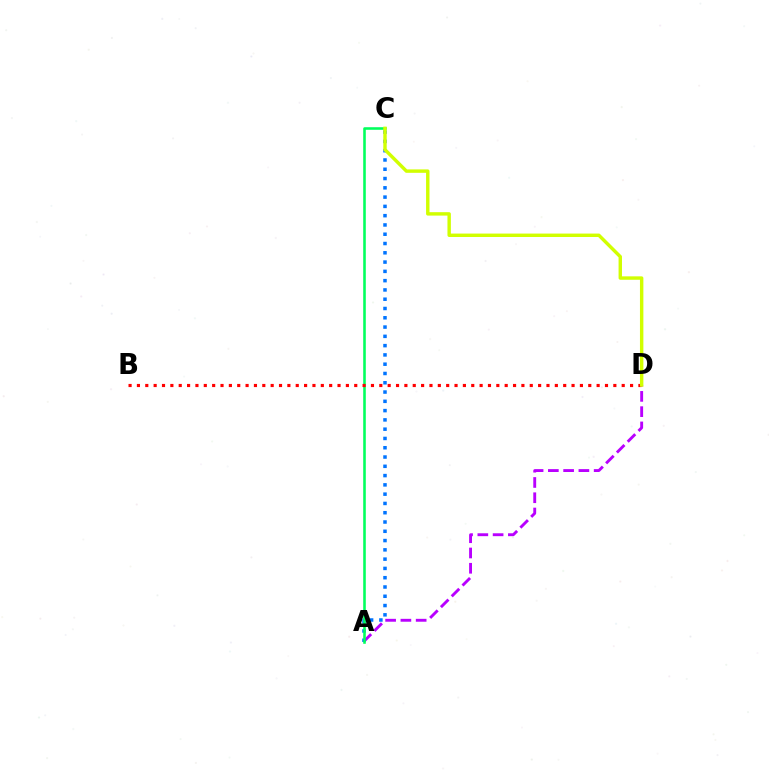{('A', 'D'): [{'color': '#b900ff', 'line_style': 'dashed', 'thickness': 2.07}], ('A', 'C'): [{'color': '#0074ff', 'line_style': 'dotted', 'thickness': 2.52}, {'color': '#00ff5c', 'line_style': 'solid', 'thickness': 1.86}], ('B', 'D'): [{'color': '#ff0000', 'line_style': 'dotted', 'thickness': 2.27}], ('C', 'D'): [{'color': '#d1ff00', 'line_style': 'solid', 'thickness': 2.46}]}